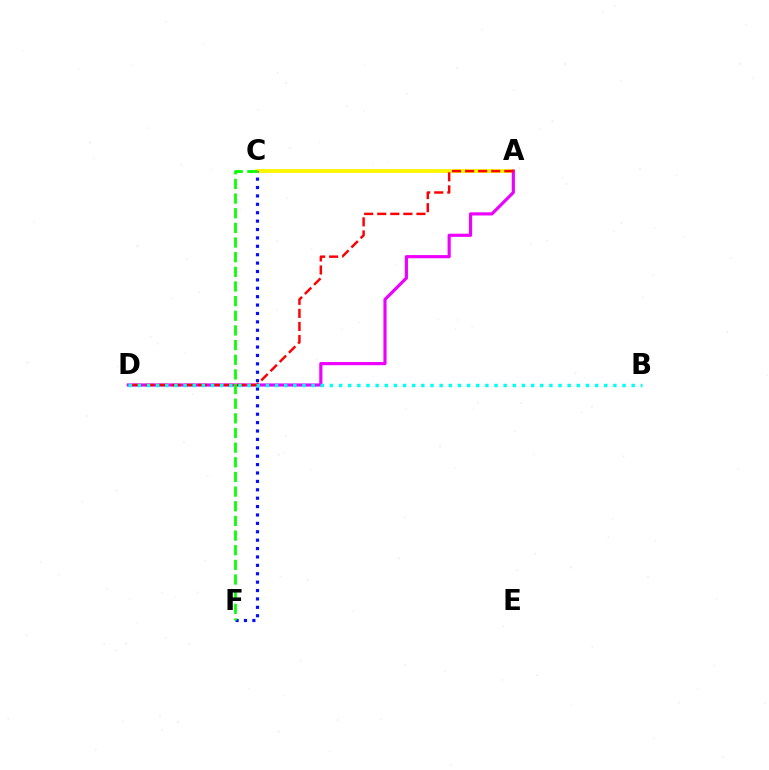{('A', 'C'): [{'color': '#fcf500', 'line_style': 'solid', 'thickness': 2.74}], ('C', 'F'): [{'color': '#0010ff', 'line_style': 'dotted', 'thickness': 2.28}, {'color': '#08ff00', 'line_style': 'dashed', 'thickness': 1.99}], ('A', 'D'): [{'color': '#ee00ff', 'line_style': 'solid', 'thickness': 2.28}, {'color': '#ff0000', 'line_style': 'dashed', 'thickness': 1.77}], ('B', 'D'): [{'color': '#00fff6', 'line_style': 'dotted', 'thickness': 2.48}]}